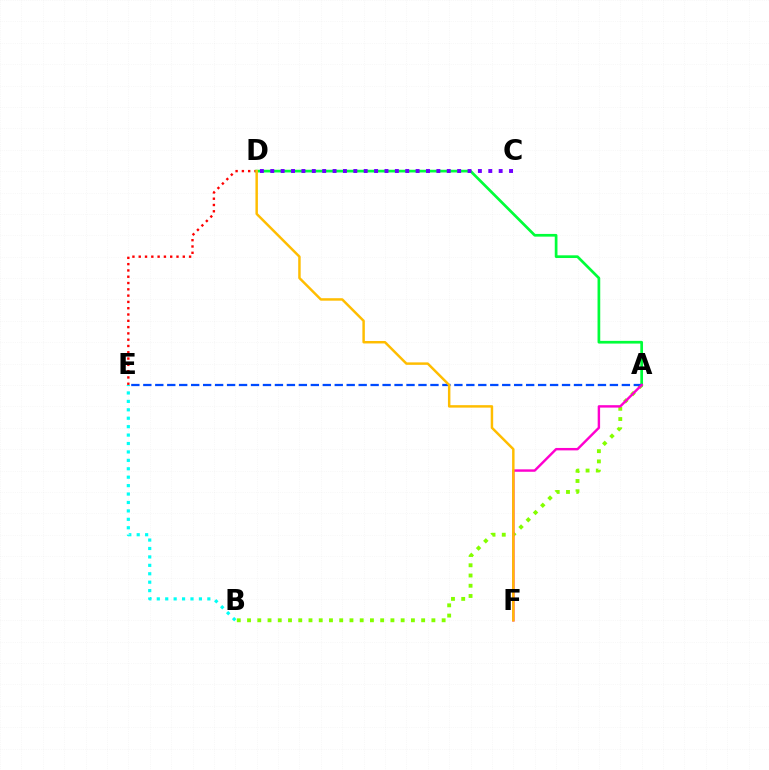{('D', 'E'): [{'color': '#ff0000', 'line_style': 'dotted', 'thickness': 1.71}], ('A', 'B'): [{'color': '#84ff00', 'line_style': 'dotted', 'thickness': 2.78}], ('B', 'E'): [{'color': '#00fff6', 'line_style': 'dotted', 'thickness': 2.29}], ('A', 'D'): [{'color': '#00ff39', 'line_style': 'solid', 'thickness': 1.95}], ('C', 'D'): [{'color': '#7200ff', 'line_style': 'dotted', 'thickness': 2.82}], ('A', 'E'): [{'color': '#004bff', 'line_style': 'dashed', 'thickness': 1.63}], ('A', 'F'): [{'color': '#ff00cf', 'line_style': 'solid', 'thickness': 1.75}], ('D', 'F'): [{'color': '#ffbd00', 'line_style': 'solid', 'thickness': 1.78}]}